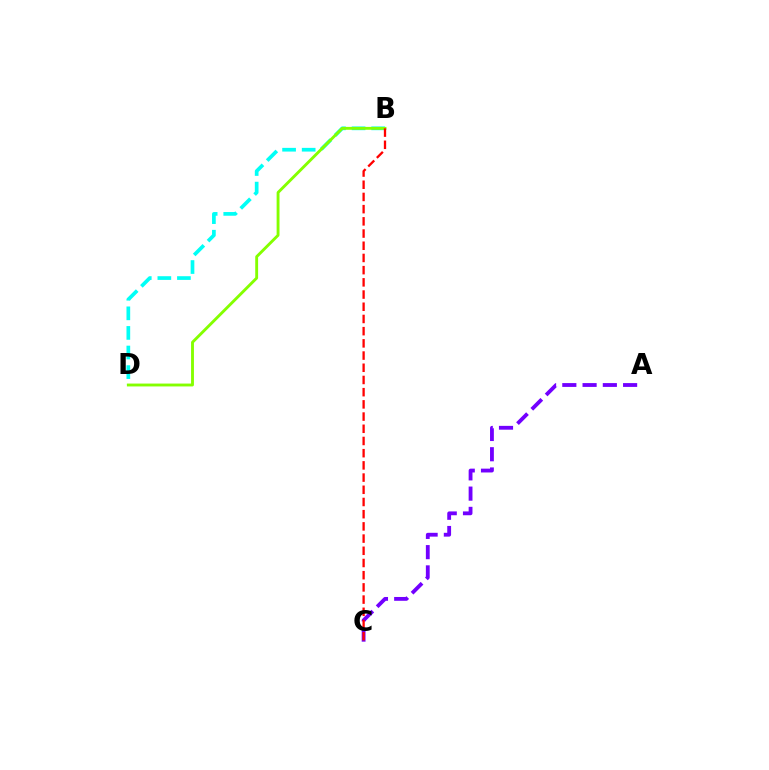{('B', 'D'): [{'color': '#00fff6', 'line_style': 'dashed', 'thickness': 2.66}, {'color': '#84ff00', 'line_style': 'solid', 'thickness': 2.07}], ('A', 'C'): [{'color': '#7200ff', 'line_style': 'dashed', 'thickness': 2.75}], ('B', 'C'): [{'color': '#ff0000', 'line_style': 'dashed', 'thickness': 1.66}]}